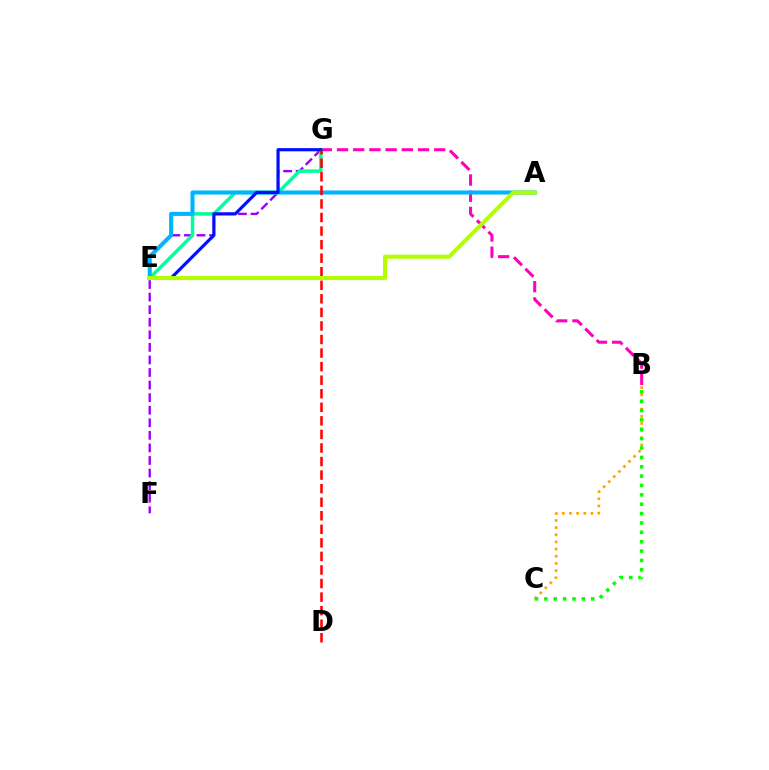{('B', 'G'): [{'color': '#ff00bd', 'line_style': 'dashed', 'thickness': 2.2}], ('F', 'G'): [{'color': '#9b00ff', 'line_style': 'dashed', 'thickness': 1.71}], ('E', 'G'): [{'color': '#00ff9d', 'line_style': 'solid', 'thickness': 2.51}, {'color': '#0010ff', 'line_style': 'solid', 'thickness': 2.29}], ('A', 'E'): [{'color': '#00b5ff', 'line_style': 'solid', 'thickness': 2.93}, {'color': '#b3ff00', 'line_style': 'solid', 'thickness': 2.92}], ('B', 'C'): [{'color': '#ffa500', 'line_style': 'dotted', 'thickness': 1.95}, {'color': '#08ff00', 'line_style': 'dotted', 'thickness': 2.54}], ('D', 'G'): [{'color': '#ff0000', 'line_style': 'dashed', 'thickness': 1.84}]}